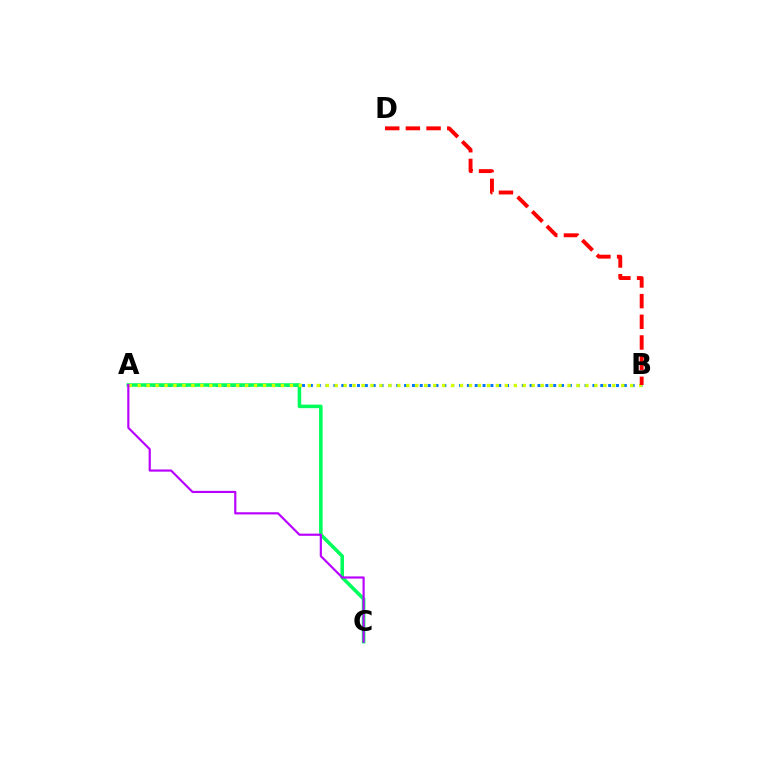{('A', 'B'): [{'color': '#0074ff', 'line_style': 'dotted', 'thickness': 2.13}, {'color': '#d1ff00', 'line_style': 'dotted', 'thickness': 2.43}], ('A', 'C'): [{'color': '#00ff5c', 'line_style': 'solid', 'thickness': 2.56}, {'color': '#b900ff', 'line_style': 'solid', 'thickness': 1.56}], ('B', 'D'): [{'color': '#ff0000', 'line_style': 'dashed', 'thickness': 2.81}]}